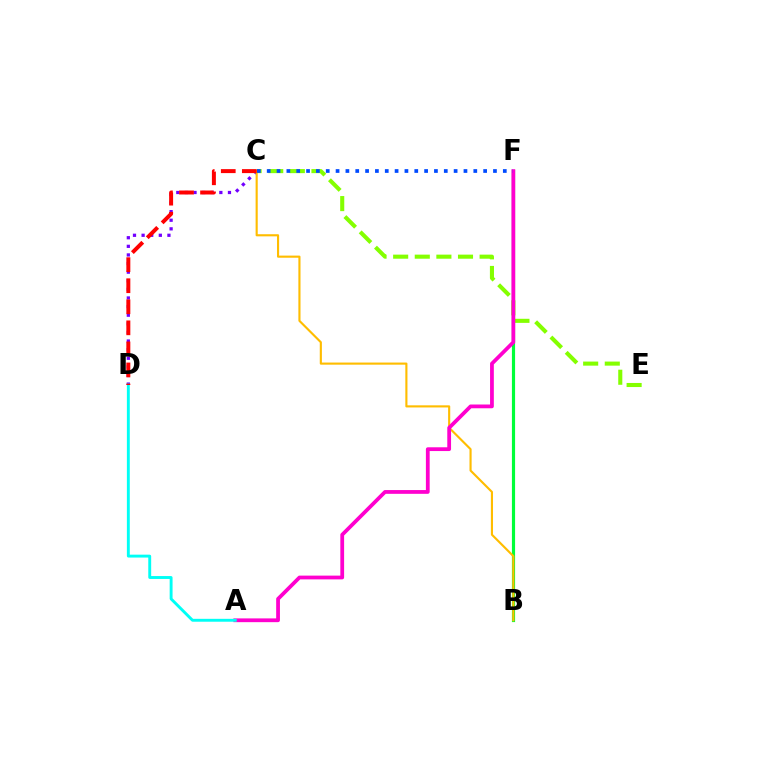{('B', 'F'): [{'color': '#00ff39', 'line_style': 'solid', 'thickness': 2.29}], ('C', 'D'): [{'color': '#7200ff', 'line_style': 'dotted', 'thickness': 2.34}, {'color': '#ff0000', 'line_style': 'dashed', 'thickness': 2.86}], ('C', 'E'): [{'color': '#84ff00', 'line_style': 'dashed', 'thickness': 2.94}], ('B', 'C'): [{'color': '#ffbd00', 'line_style': 'solid', 'thickness': 1.53}], ('A', 'F'): [{'color': '#ff00cf', 'line_style': 'solid', 'thickness': 2.71}], ('A', 'D'): [{'color': '#00fff6', 'line_style': 'solid', 'thickness': 2.09}], ('C', 'F'): [{'color': '#004bff', 'line_style': 'dotted', 'thickness': 2.67}]}